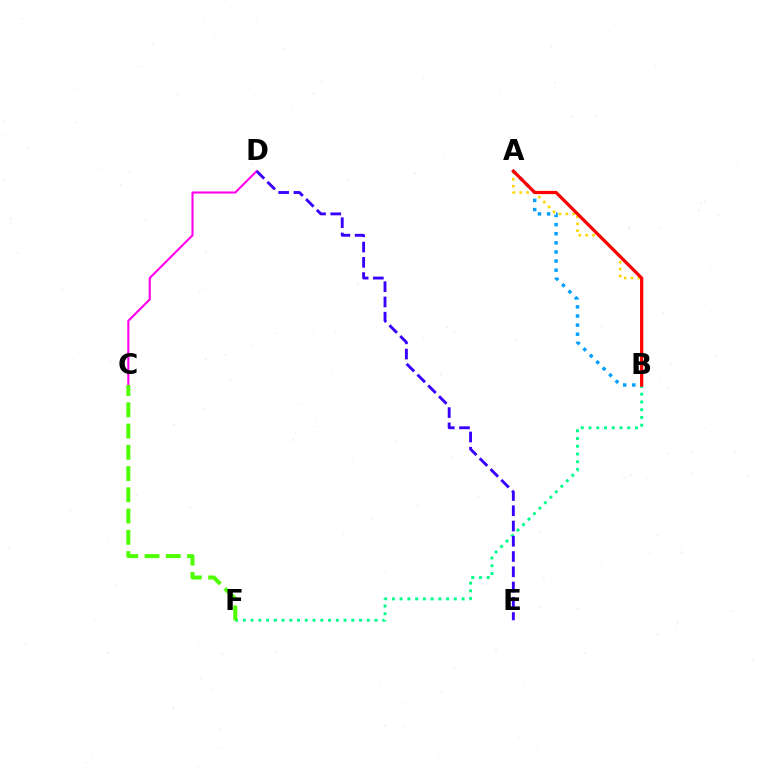{('C', 'D'): [{'color': '#ff00ed', 'line_style': 'solid', 'thickness': 1.52}], ('B', 'F'): [{'color': '#00ff86', 'line_style': 'dotted', 'thickness': 2.1}], ('A', 'B'): [{'color': '#ffd500', 'line_style': 'dotted', 'thickness': 1.87}, {'color': '#009eff', 'line_style': 'dotted', 'thickness': 2.48}, {'color': '#ff0000', 'line_style': 'solid', 'thickness': 2.31}], ('D', 'E'): [{'color': '#3700ff', 'line_style': 'dashed', 'thickness': 2.07}], ('C', 'F'): [{'color': '#4fff00', 'line_style': 'dashed', 'thickness': 2.89}]}